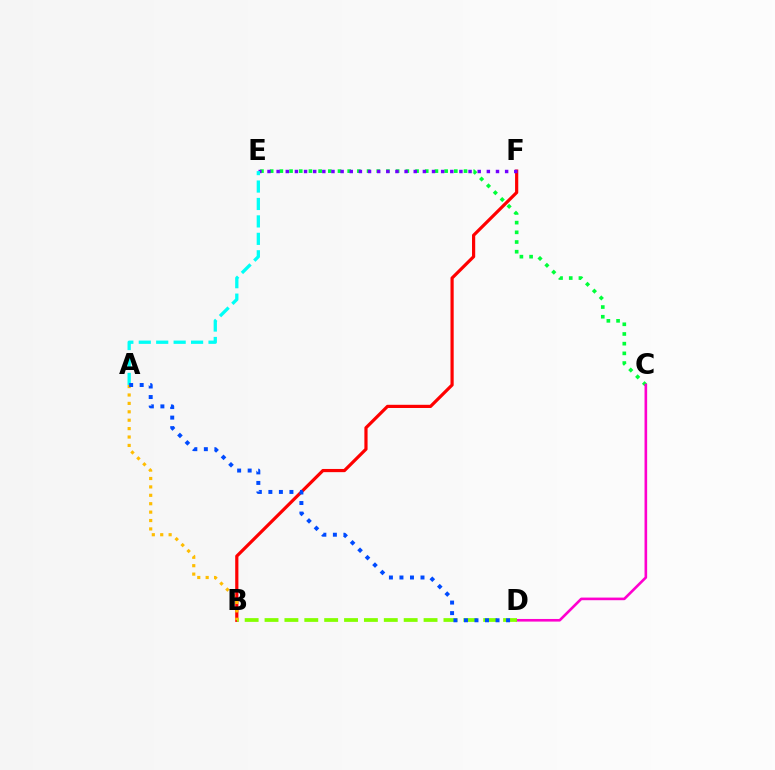{('C', 'E'): [{'color': '#00ff39', 'line_style': 'dotted', 'thickness': 2.63}], ('C', 'D'): [{'color': '#ff00cf', 'line_style': 'solid', 'thickness': 1.89}], ('B', 'F'): [{'color': '#ff0000', 'line_style': 'solid', 'thickness': 2.3}], ('B', 'D'): [{'color': '#84ff00', 'line_style': 'dashed', 'thickness': 2.7}], ('E', 'F'): [{'color': '#7200ff', 'line_style': 'dotted', 'thickness': 2.48}], ('A', 'B'): [{'color': '#ffbd00', 'line_style': 'dotted', 'thickness': 2.28}], ('A', 'E'): [{'color': '#00fff6', 'line_style': 'dashed', 'thickness': 2.37}], ('A', 'D'): [{'color': '#004bff', 'line_style': 'dotted', 'thickness': 2.86}]}